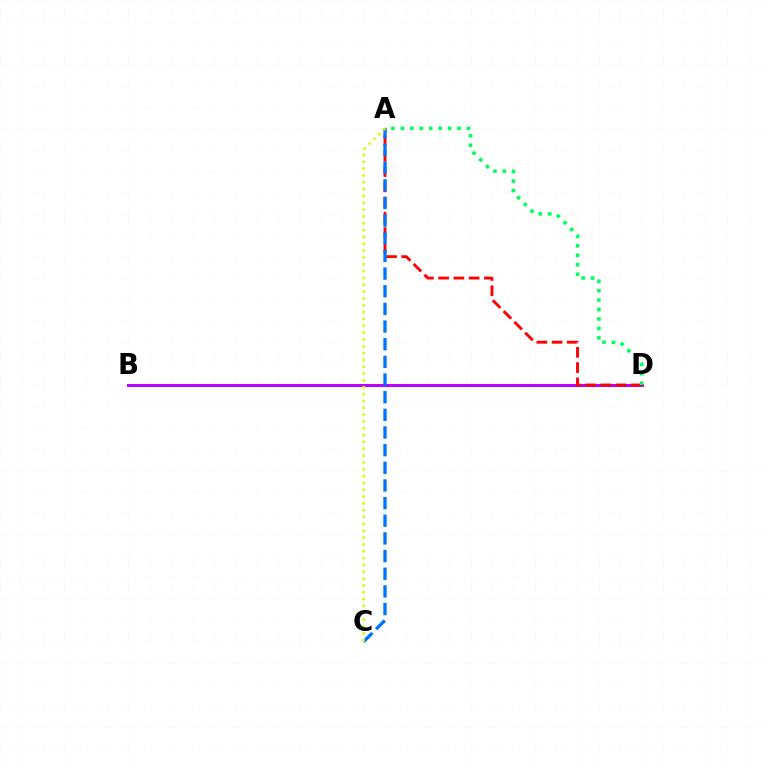{('B', 'D'): [{'color': '#b900ff', 'line_style': 'solid', 'thickness': 2.13}], ('A', 'D'): [{'color': '#ff0000', 'line_style': 'dashed', 'thickness': 2.07}, {'color': '#00ff5c', 'line_style': 'dotted', 'thickness': 2.57}], ('A', 'C'): [{'color': '#0074ff', 'line_style': 'dashed', 'thickness': 2.4}, {'color': '#d1ff00', 'line_style': 'dotted', 'thickness': 1.86}]}